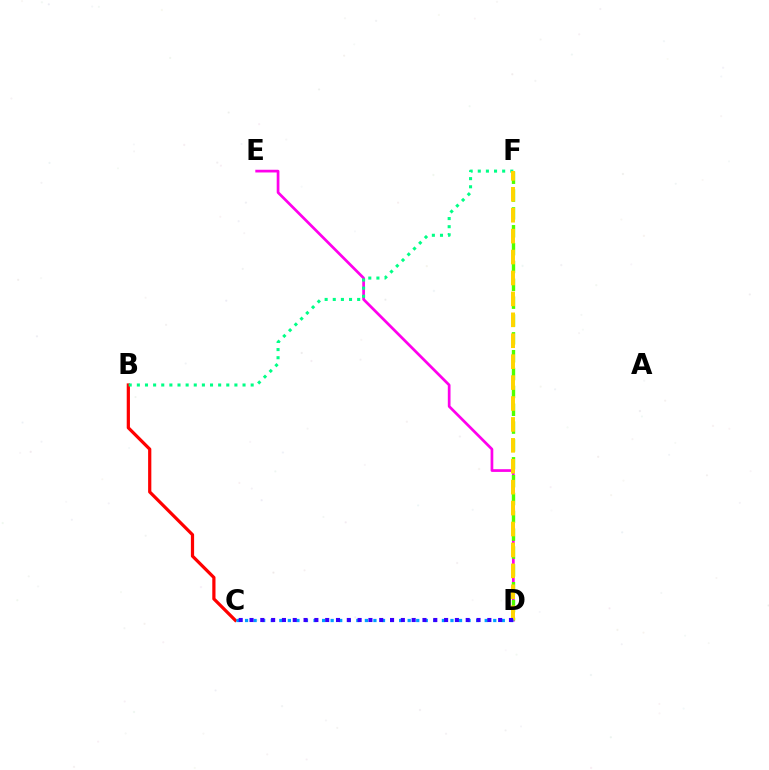{('B', 'C'): [{'color': '#ff0000', 'line_style': 'solid', 'thickness': 2.32}], ('D', 'E'): [{'color': '#ff00ed', 'line_style': 'solid', 'thickness': 1.95}], ('B', 'F'): [{'color': '#00ff86', 'line_style': 'dotted', 'thickness': 2.21}], ('D', 'F'): [{'color': '#4fff00', 'line_style': 'dashed', 'thickness': 2.42}, {'color': '#ffd500', 'line_style': 'dashed', 'thickness': 2.84}], ('C', 'D'): [{'color': '#009eff', 'line_style': 'dotted', 'thickness': 2.33}, {'color': '#3700ff', 'line_style': 'dotted', 'thickness': 2.94}]}